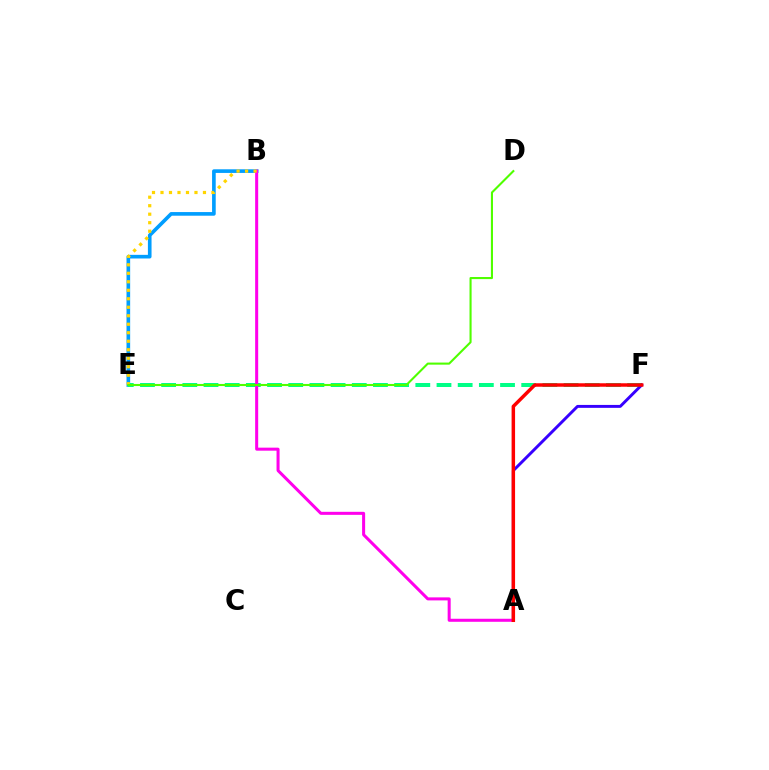{('B', 'E'): [{'color': '#009eff', 'line_style': 'solid', 'thickness': 2.62}, {'color': '#ffd500', 'line_style': 'dotted', 'thickness': 2.31}], ('E', 'F'): [{'color': '#00ff86', 'line_style': 'dashed', 'thickness': 2.88}], ('A', 'F'): [{'color': '#3700ff', 'line_style': 'solid', 'thickness': 2.11}, {'color': '#ff0000', 'line_style': 'solid', 'thickness': 2.51}], ('A', 'B'): [{'color': '#ff00ed', 'line_style': 'solid', 'thickness': 2.18}], ('D', 'E'): [{'color': '#4fff00', 'line_style': 'solid', 'thickness': 1.51}]}